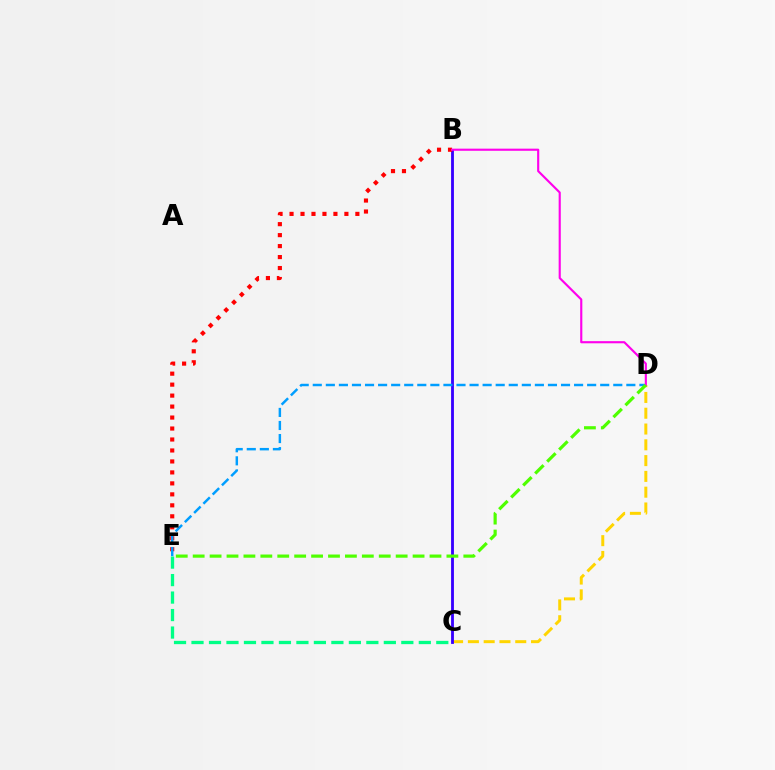{('C', 'E'): [{'color': '#00ff86', 'line_style': 'dashed', 'thickness': 2.38}], ('C', 'D'): [{'color': '#ffd500', 'line_style': 'dashed', 'thickness': 2.15}], ('B', 'C'): [{'color': '#3700ff', 'line_style': 'solid', 'thickness': 2.04}], ('B', 'E'): [{'color': '#ff0000', 'line_style': 'dotted', 'thickness': 2.98}], ('D', 'E'): [{'color': '#009eff', 'line_style': 'dashed', 'thickness': 1.78}, {'color': '#4fff00', 'line_style': 'dashed', 'thickness': 2.3}], ('B', 'D'): [{'color': '#ff00ed', 'line_style': 'solid', 'thickness': 1.54}]}